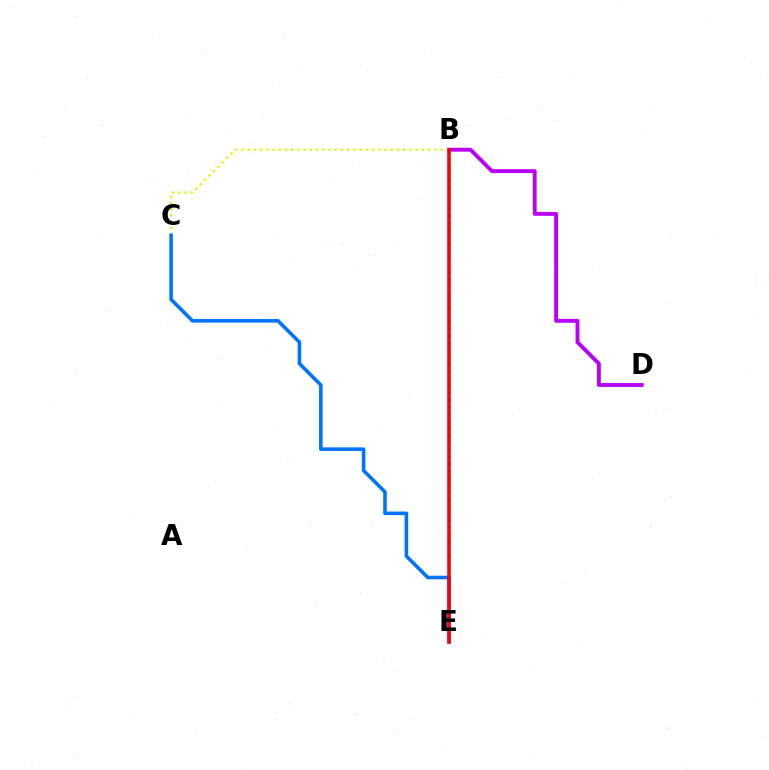{('B', 'D'): [{'color': '#b900ff', 'line_style': 'solid', 'thickness': 2.79}], ('B', 'E'): [{'color': '#00ff5c', 'line_style': 'dotted', 'thickness': 1.93}, {'color': '#ff0000', 'line_style': 'solid', 'thickness': 2.54}], ('B', 'C'): [{'color': '#d1ff00', 'line_style': 'dotted', 'thickness': 1.69}], ('C', 'E'): [{'color': '#0074ff', 'line_style': 'solid', 'thickness': 2.59}]}